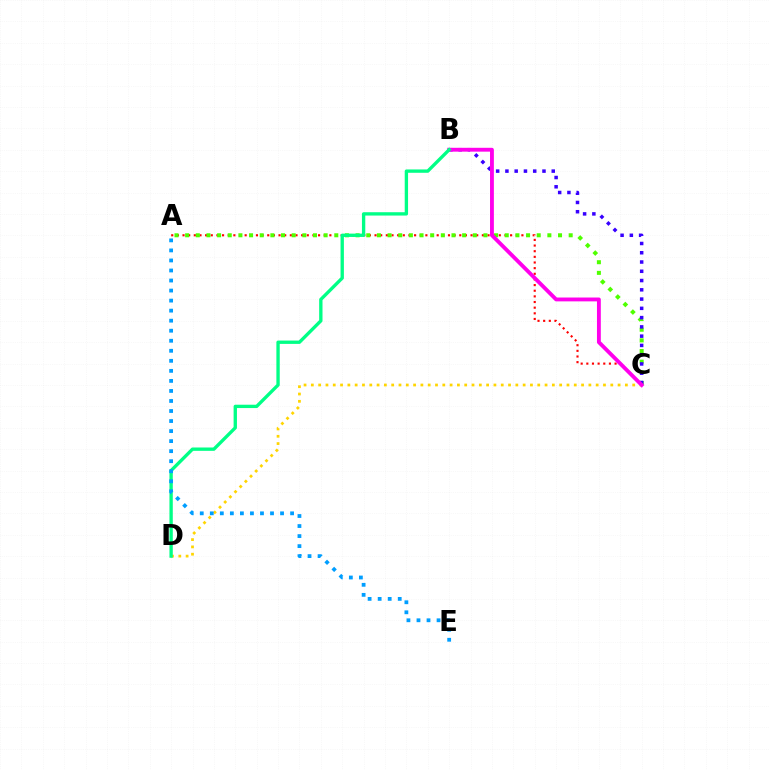{('A', 'C'): [{'color': '#ff0000', 'line_style': 'dotted', 'thickness': 1.53}, {'color': '#4fff00', 'line_style': 'dotted', 'thickness': 2.89}], ('B', 'C'): [{'color': '#3700ff', 'line_style': 'dotted', 'thickness': 2.52}, {'color': '#ff00ed', 'line_style': 'solid', 'thickness': 2.77}], ('C', 'D'): [{'color': '#ffd500', 'line_style': 'dotted', 'thickness': 1.98}], ('B', 'D'): [{'color': '#00ff86', 'line_style': 'solid', 'thickness': 2.41}], ('A', 'E'): [{'color': '#009eff', 'line_style': 'dotted', 'thickness': 2.73}]}